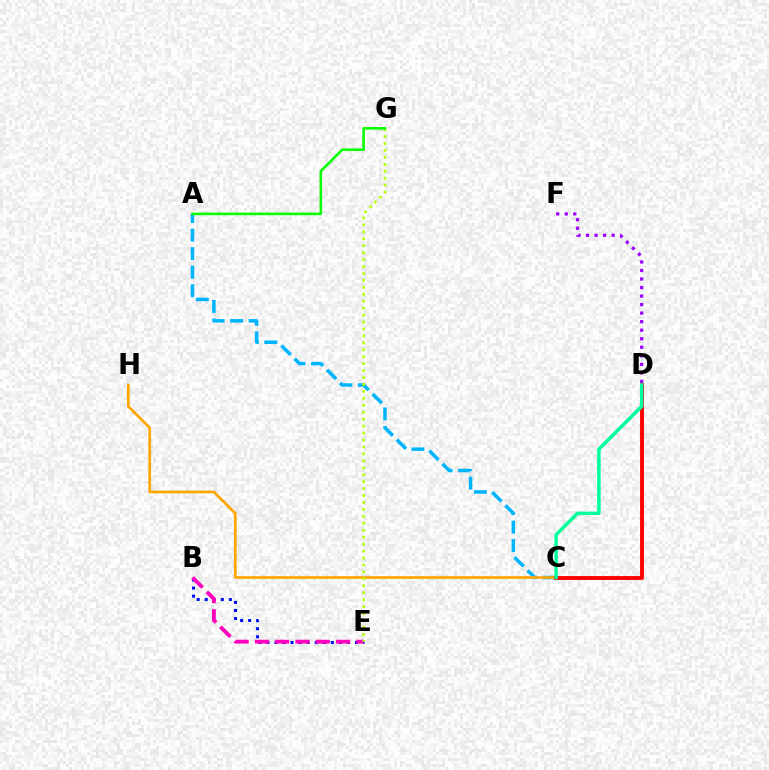{('B', 'E'): [{'color': '#0010ff', 'line_style': 'dotted', 'thickness': 2.19}, {'color': '#ff00bd', 'line_style': 'dashed', 'thickness': 2.76}], ('A', 'C'): [{'color': '#00b5ff', 'line_style': 'dashed', 'thickness': 2.52}], ('C', 'H'): [{'color': '#ffa500', 'line_style': 'solid', 'thickness': 1.94}], ('E', 'G'): [{'color': '#b3ff00', 'line_style': 'dotted', 'thickness': 1.89}], ('D', 'F'): [{'color': '#9b00ff', 'line_style': 'dotted', 'thickness': 2.32}], ('A', 'G'): [{'color': '#08ff00', 'line_style': 'solid', 'thickness': 1.85}], ('C', 'D'): [{'color': '#ff0000', 'line_style': 'solid', 'thickness': 2.79}, {'color': '#00ff9d', 'line_style': 'solid', 'thickness': 2.49}]}